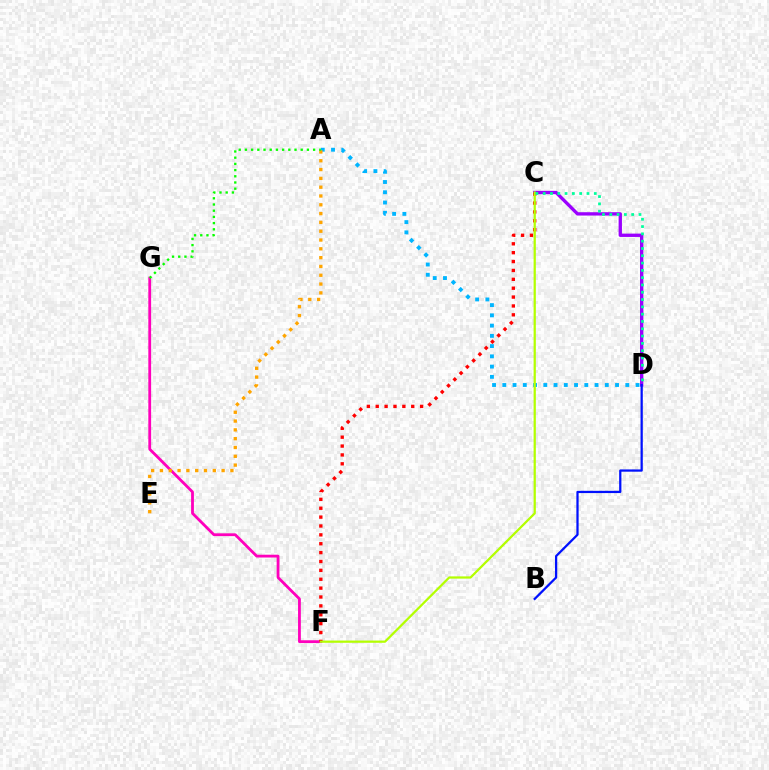{('C', 'D'): [{'color': '#9b00ff', 'line_style': 'solid', 'thickness': 2.4}, {'color': '#00ff9d', 'line_style': 'dotted', 'thickness': 1.98}], ('F', 'G'): [{'color': '#ff00bd', 'line_style': 'solid', 'thickness': 2.01}], ('C', 'F'): [{'color': '#ff0000', 'line_style': 'dotted', 'thickness': 2.41}, {'color': '#b3ff00', 'line_style': 'solid', 'thickness': 1.61}], ('B', 'D'): [{'color': '#0010ff', 'line_style': 'solid', 'thickness': 1.62}], ('A', 'D'): [{'color': '#00b5ff', 'line_style': 'dotted', 'thickness': 2.78}], ('A', 'E'): [{'color': '#ffa500', 'line_style': 'dotted', 'thickness': 2.39}], ('A', 'G'): [{'color': '#08ff00', 'line_style': 'dotted', 'thickness': 1.68}]}